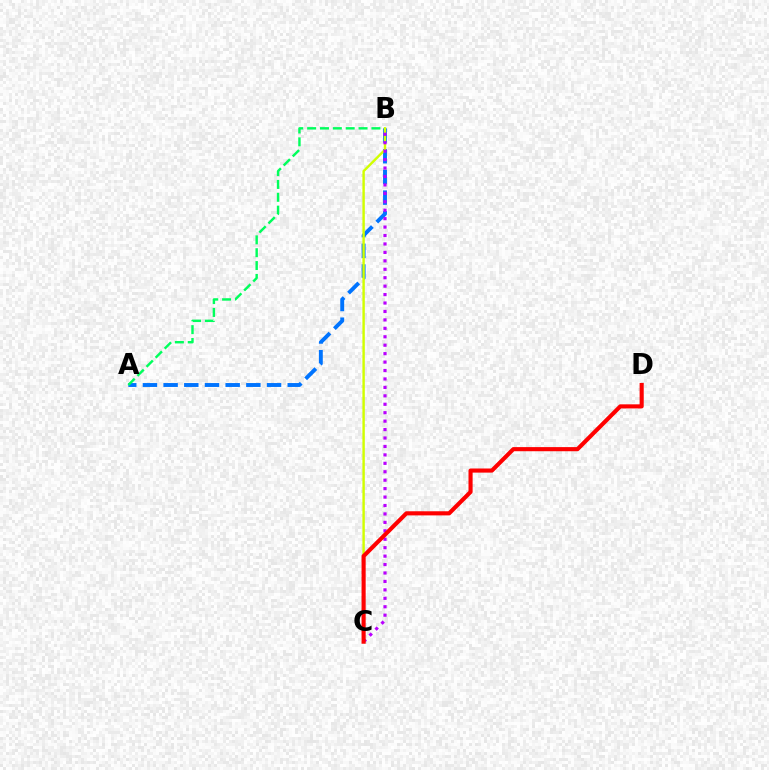{('A', 'B'): [{'color': '#0074ff', 'line_style': 'dashed', 'thickness': 2.81}, {'color': '#00ff5c', 'line_style': 'dashed', 'thickness': 1.75}], ('B', 'C'): [{'color': '#d1ff00', 'line_style': 'solid', 'thickness': 1.74}, {'color': '#b900ff', 'line_style': 'dotted', 'thickness': 2.29}], ('C', 'D'): [{'color': '#ff0000', 'line_style': 'solid', 'thickness': 2.96}]}